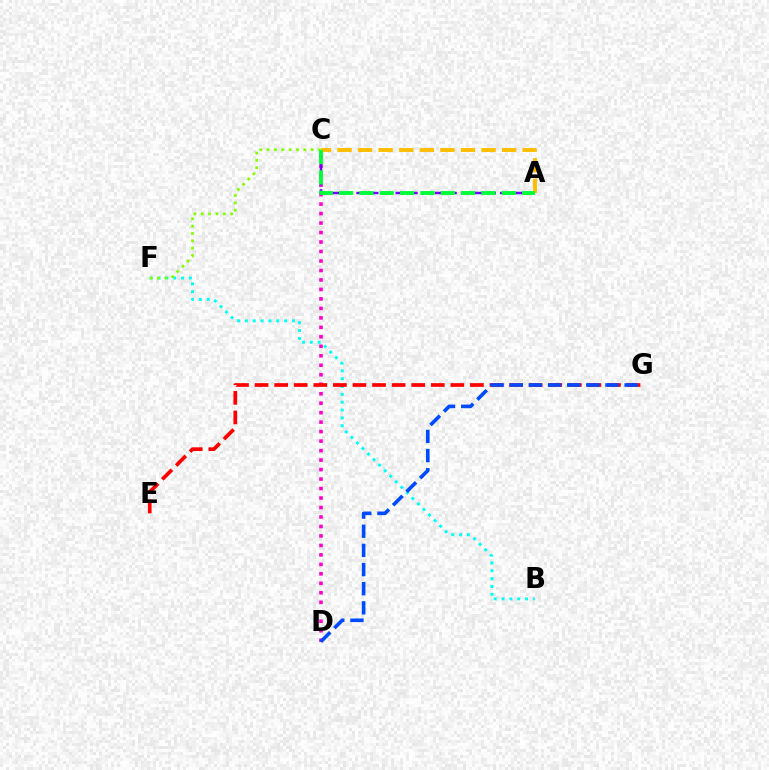{('C', 'D'): [{'color': '#ff00cf', 'line_style': 'dotted', 'thickness': 2.58}], ('A', 'C'): [{'color': '#7200ff', 'line_style': 'dashed', 'thickness': 1.77}, {'color': '#ffbd00', 'line_style': 'dashed', 'thickness': 2.79}, {'color': '#00ff39', 'line_style': 'dashed', 'thickness': 2.76}], ('B', 'F'): [{'color': '#00fff6', 'line_style': 'dotted', 'thickness': 2.13}], ('C', 'F'): [{'color': '#84ff00', 'line_style': 'dotted', 'thickness': 1.99}], ('E', 'G'): [{'color': '#ff0000', 'line_style': 'dashed', 'thickness': 2.66}], ('D', 'G'): [{'color': '#004bff', 'line_style': 'dashed', 'thickness': 2.6}]}